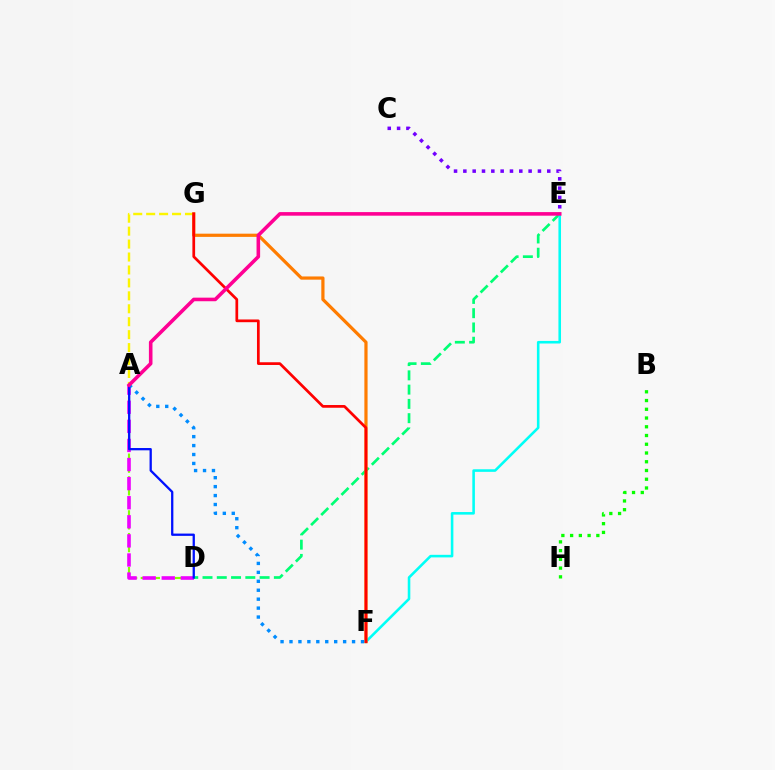{('C', 'E'): [{'color': '#7200ff', 'line_style': 'dotted', 'thickness': 2.53}], ('D', 'E'): [{'color': '#00ff74', 'line_style': 'dashed', 'thickness': 1.94}], ('E', 'F'): [{'color': '#00fff6', 'line_style': 'solid', 'thickness': 1.86}], ('A', 'G'): [{'color': '#fcf500', 'line_style': 'dashed', 'thickness': 1.76}], ('A', 'D'): [{'color': '#84ff00', 'line_style': 'dashed', 'thickness': 1.54}, {'color': '#ee00ff', 'line_style': 'dashed', 'thickness': 2.59}, {'color': '#0010ff', 'line_style': 'solid', 'thickness': 1.65}], ('B', 'H'): [{'color': '#08ff00', 'line_style': 'dotted', 'thickness': 2.38}], ('F', 'G'): [{'color': '#ff7c00', 'line_style': 'solid', 'thickness': 2.31}, {'color': '#ff0000', 'line_style': 'solid', 'thickness': 1.96}], ('A', 'F'): [{'color': '#008cff', 'line_style': 'dotted', 'thickness': 2.43}], ('A', 'E'): [{'color': '#ff0094', 'line_style': 'solid', 'thickness': 2.58}]}